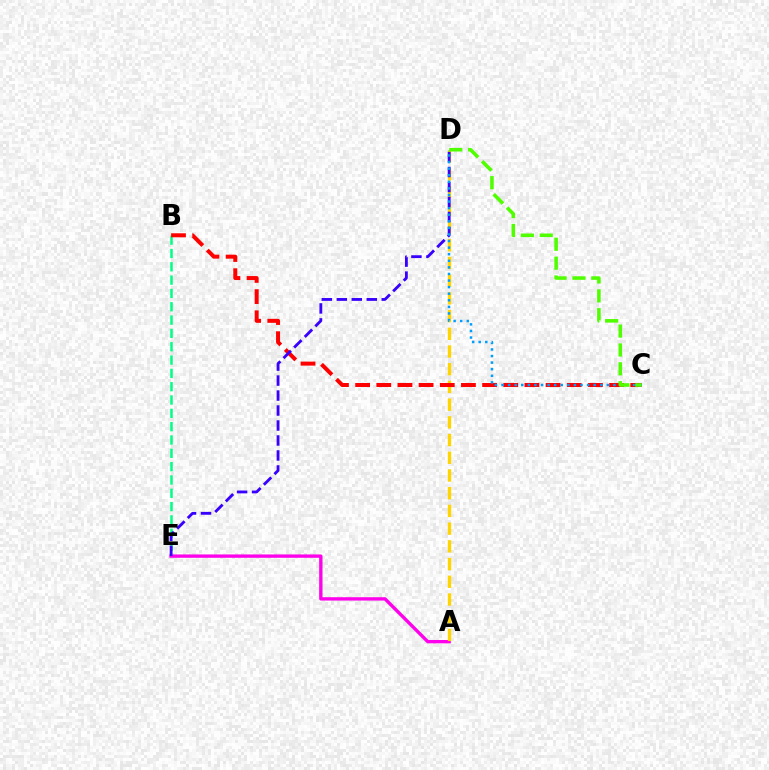{('B', 'E'): [{'color': '#00ff86', 'line_style': 'dashed', 'thickness': 1.81}], ('A', 'E'): [{'color': '#ff00ed', 'line_style': 'solid', 'thickness': 2.41}], ('A', 'D'): [{'color': '#ffd500', 'line_style': 'dashed', 'thickness': 2.41}], ('B', 'C'): [{'color': '#ff0000', 'line_style': 'dashed', 'thickness': 2.87}], ('D', 'E'): [{'color': '#3700ff', 'line_style': 'dashed', 'thickness': 2.03}], ('C', 'D'): [{'color': '#009eff', 'line_style': 'dotted', 'thickness': 1.79}, {'color': '#4fff00', 'line_style': 'dashed', 'thickness': 2.56}]}